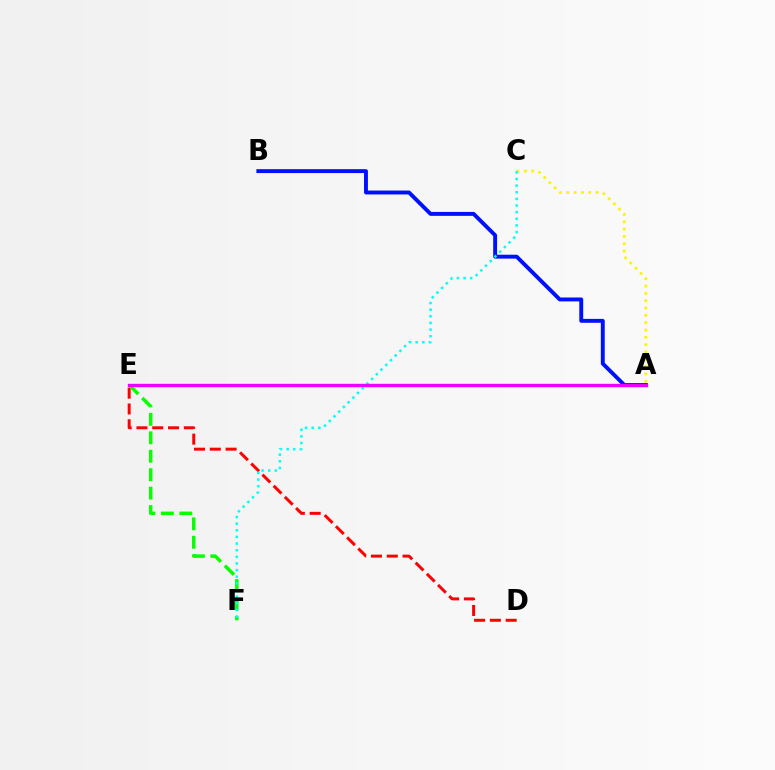{('D', 'E'): [{'color': '#ff0000', 'line_style': 'dashed', 'thickness': 2.15}], ('A', 'C'): [{'color': '#fcf500', 'line_style': 'dotted', 'thickness': 1.99}], ('E', 'F'): [{'color': '#08ff00', 'line_style': 'dashed', 'thickness': 2.51}], ('A', 'B'): [{'color': '#0010ff', 'line_style': 'solid', 'thickness': 2.81}], ('C', 'F'): [{'color': '#00fff6', 'line_style': 'dotted', 'thickness': 1.8}], ('A', 'E'): [{'color': '#ee00ff', 'line_style': 'solid', 'thickness': 2.44}]}